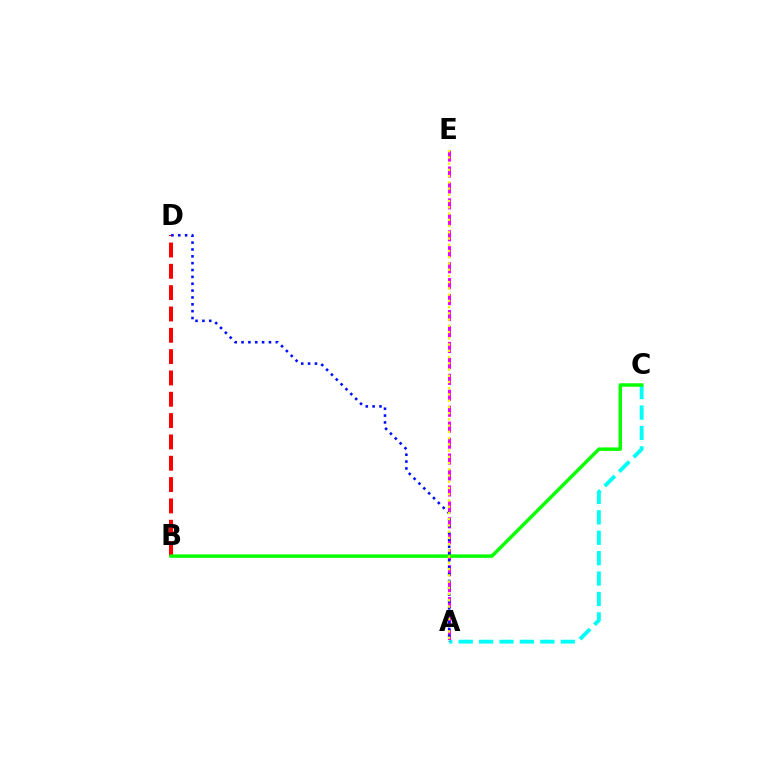{('B', 'D'): [{'color': '#ff0000', 'line_style': 'dashed', 'thickness': 2.9}], ('A', 'C'): [{'color': '#00fff6', 'line_style': 'dashed', 'thickness': 2.77}], ('A', 'E'): [{'color': '#ee00ff', 'line_style': 'dashed', 'thickness': 2.17}, {'color': '#fcf500', 'line_style': 'dotted', 'thickness': 1.69}], ('A', 'D'): [{'color': '#0010ff', 'line_style': 'dotted', 'thickness': 1.86}], ('B', 'C'): [{'color': '#08ff00', 'line_style': 'solid', 'thickness': 2.48}]}